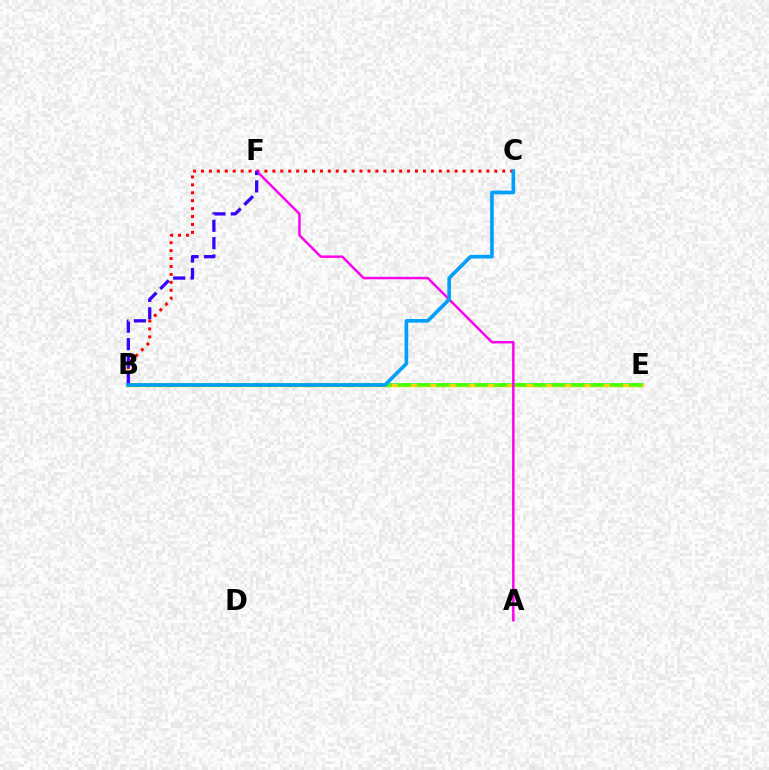{('B', 'C'): [{'color': '#ff0000', 'line_style': 'dotted', 'thickness': 2.15}, {'color': '#009eff', 'line_style': 'solid', 'thickness': 2.62}], ('B', 'E'): [{'color': '#00ff86', 'line_style': 'solid', 'thickness': 2.64}, {'color': '#ffd500', 'line_style': 'solid', 'thickness': 2.46}, {'color': '#4fff00', 'line_style': 'dashed', 'thickness': 2.62}], ('A', 'F'): [{'color': '#ff00ed', 'line_style': 'solid', 'thickness': 1.77}], ('B', 'F'): [{'color': '#3700ff', 'line_style': 'dashed', 'thickness': 2.36}]}